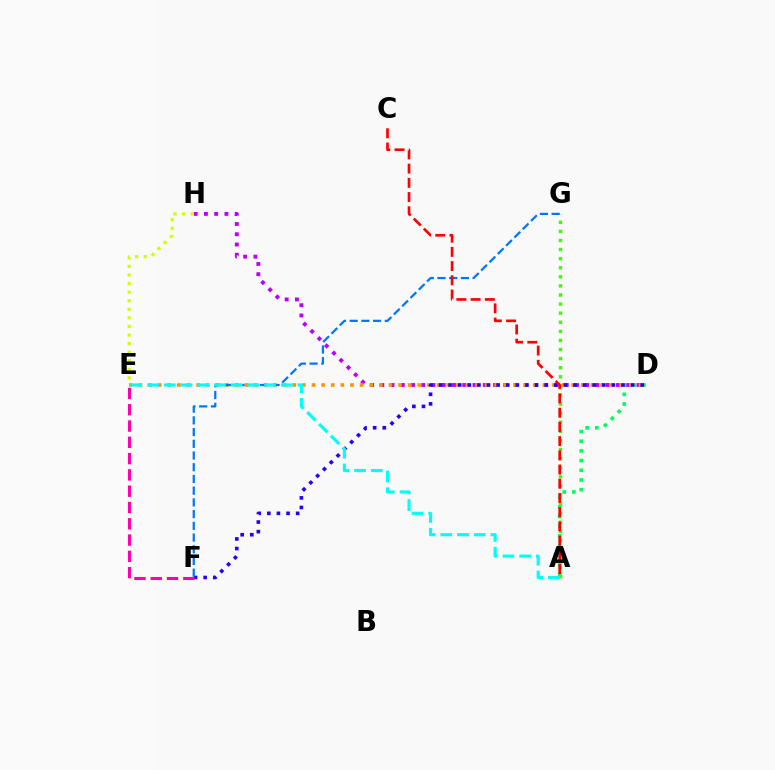{('A', 'D'): [{'color': '#00ff5c', 'line_style': 'dotted', 'thickness': 2.63}], ('A', 'G'): [{'color': '#3dff00', 'line_style': 'dotted', 'thickness': 2.47}], ('D', 'H'): [{'color': '#b900ff', 'line_style': 'dotted', 'thickness': 2.78}], ('D', 'E'): [{'color': '#ff9400', 'line_style': 'dotted', 'thickness': 2.61}], ('D', 'F'): [{'color': '#2500ff', 'line_style': 'dotted', 'thickness': 2.61}], ('E', 'F'): [{'color': '#ff00ac', 'line_style': 'dashed', 'thickness': 2.21}], ('F', 'G'): [{'color': '#0074ff', 'line_style': 'dashed', 'thickness': 1.59}], ('A', 'C'): [{'color': '#ff0000', 'line_style': 'dashed', 'thickness': 1.93}], ('A', 'E'): [{'color': '#00fff6', 'line_style': 'dashed', 'thickness': 2.27}], ('E', 'H'): [{'color': '#d1ff00', 'line_style': 'dotted', 'thickness': 2.33}]}